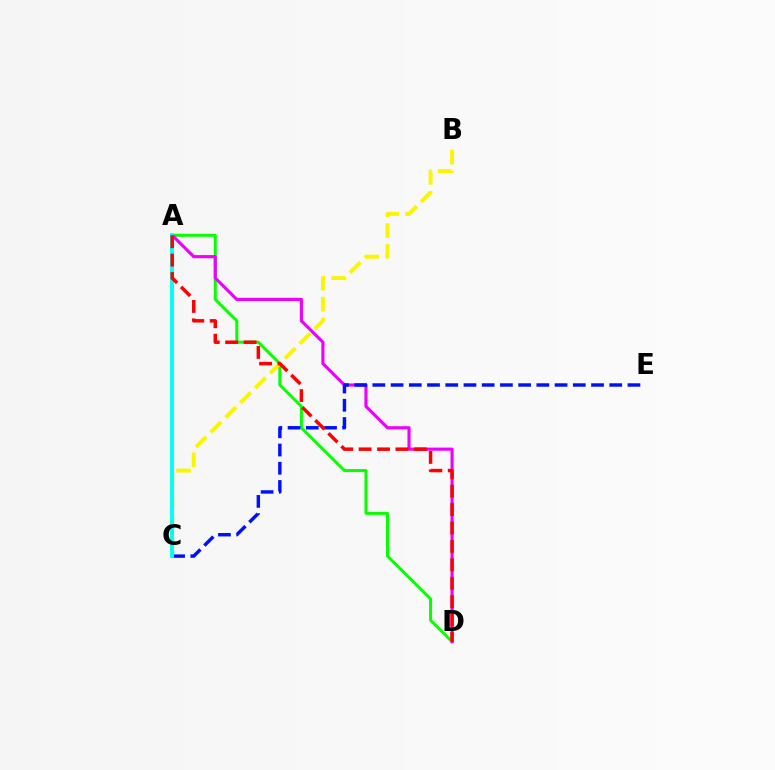{('A', 'D'): [{'color': '#08ff00', 'line_style': 'solid', 'thickness': 2.16}, {'color': '#ee00ff', 'line_style': 'solid', 'thickness': 2.26}, {'color': '#ff0000', 'line_style': 'dashed', 'thickness': 2.5}], ('B', 'C'): [{'color': '#fcf500', 'line_style': 'dashed', 'thickness': 2.84}], ('C', 'E'): [{'color': '#0010ff', 'line_style': 'dashed', 'thickness': 2.48}], ('A', 'C'): [{'color': '#00fff6', 'line_style': 'solid', 'thickness': 2.8}]}